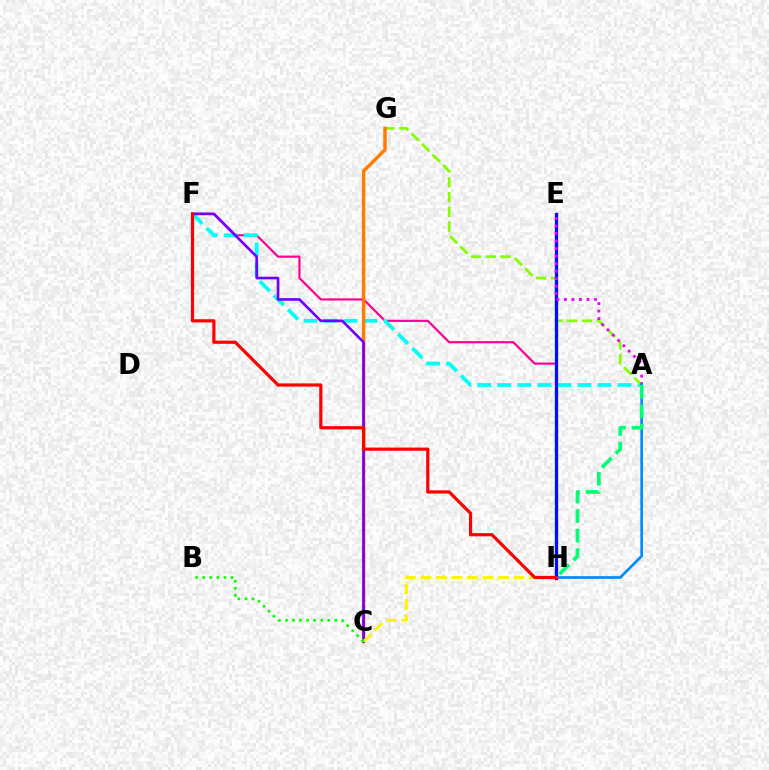{('F', 'H'): [{'color': '#ff0094', 'line_style': 'solid', 'thickness': 1.59}, {'color': '#ff0000', 'line_style': 'solid', 'thickness': 2.31}], ('A', 'F'): [{'color': '#00fff6', 'line_style': 'dashed', 'thickness': 2.72}], ('A', 'G'): [{'color': '#84ff00', 'line_style': 'dashed', 'thickness': 2.01}], ('E', 'H'): [{'color': '#0010ff', 'line_style': 'solid', 'thickness': 2.38}], ('C', 'G'): [{'color': '#ff7c00', 'line_style': 'solid', 'thickness': 2.46}], ('C', 'F'): [{'color': '#7200ff', 'line_style': 'solid', 'thickness': 1.9}], ('A', 'E'): [{'color': '#ee00ff', 'line_style': 'dotted', 'thickness': 2.04}], ('A', 'H'): [{'color': '#008cff', 'line_style': 'solid', 'thickness': 1.94}, {'color': '#00ff74', 'line_style': 'dashed', 'thickness': 2.65}], ('C', 'H'): [{'color': '#fcf500', 'line_style': 'dashed', 'thickness': 2.11}], ('B', 'C'): [{'color': '#08ff00', 'line_style': 'dotted', 'thickness': 1.92}]}